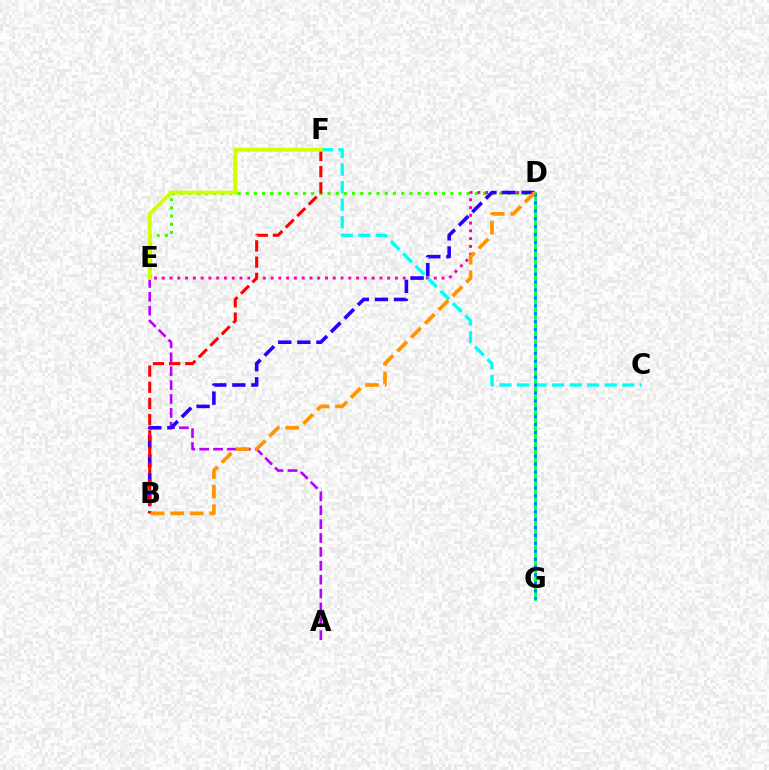{('D', 'E'): [{'color': '#3dff00', 'line_style': 'dotted', 'thickness': 2.22}, {'color': '#ff00ac', 'line_style': 'dotted', 'thickness': 2.11}], ('A', 'E'): [{'color': '#b900ff', 'line_style': 'dashed', 'thickness': 1.89}], ('B', 'D'): [{'color': '#2500ff', 'line_style': 'dashed', 'thickness': 2.59}, {'color': '#ff9400', 'line_style': 'dashed', 'thickness': 2.65}], ('D', 'G'): [{'color': '#00ff5c', 'line_style': 'solid', 'thickness': 2.03}, {'color': '#0074ff', 'line_style': 'dotted', 'thickness': 2.15}], ('B', 'F'): [{'color': '#ff0000', 'line_style': 'dashed', 'thickness': 2.2}], ('C', 'F'): [{'color': '#00fff6', 'line_style': 'dashed', 'thickness': 2.38}], ('E', 'F'): [{'color': '#d1ff00', 'line_style': 'solid', 'thickness': 2.72}]}